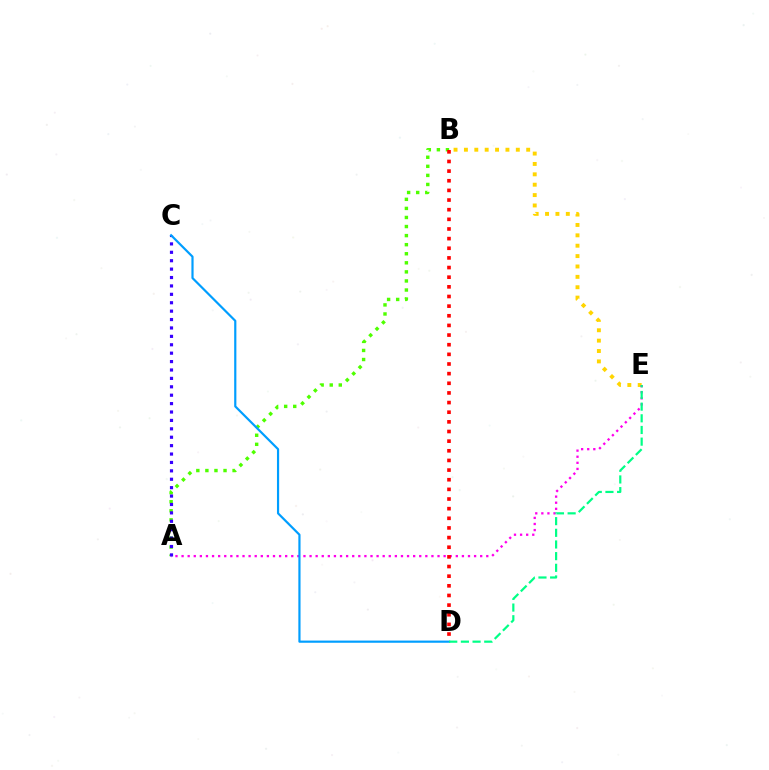{('B', 'E'): [{'color': '#ffd500', 'line_style': 'dotted', 'thickness': 2.82}], ('A', 'E'): [{'color': '#ff00ed', 'line_style': 'dotted', 'thickness': 1.66}], ('A', 'B'): [{'color': '#4fff00', 'line_style': 'dotted', 'thickness': 2.46}], ('A', 'C'): [{'color': '#3700ff', 'line_style': 'dotted', 'thickness': 2.28}], ('B', 'D'): [{'color': '#ff0000', 'line_style': 'dotted', 'thickness': 2.62}], ('C', 'D'): [{'color': '#009eff', 'line_style': 'solid', 'thickness': 1.57}], ('D', 'E'): [{'color': '#00ff86', 'line_style': 'dashed', 'thickness': 1.58}]}